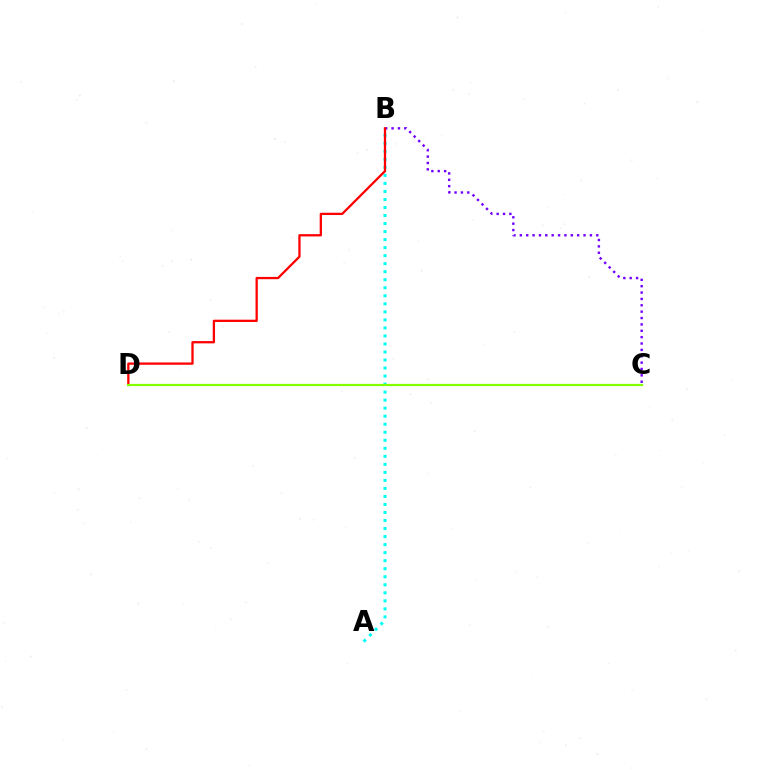{('A', 'B'): [{'color': '#00fff6', 'line_style': 'dotted', 'thickness': 2.18}], ('B', 'C'): [{'color': '#7200ff', 'line_style': 'dotted', 'thickness': 1.73}], ('B', 'D'): [{'color': '#ff0000', 'line_style': 'solid', 'thickness': 1.65}], ('C', 'D'): [{'color': '#84ff00', 'line_style': 'solid', 'thickness': 1.59}]}